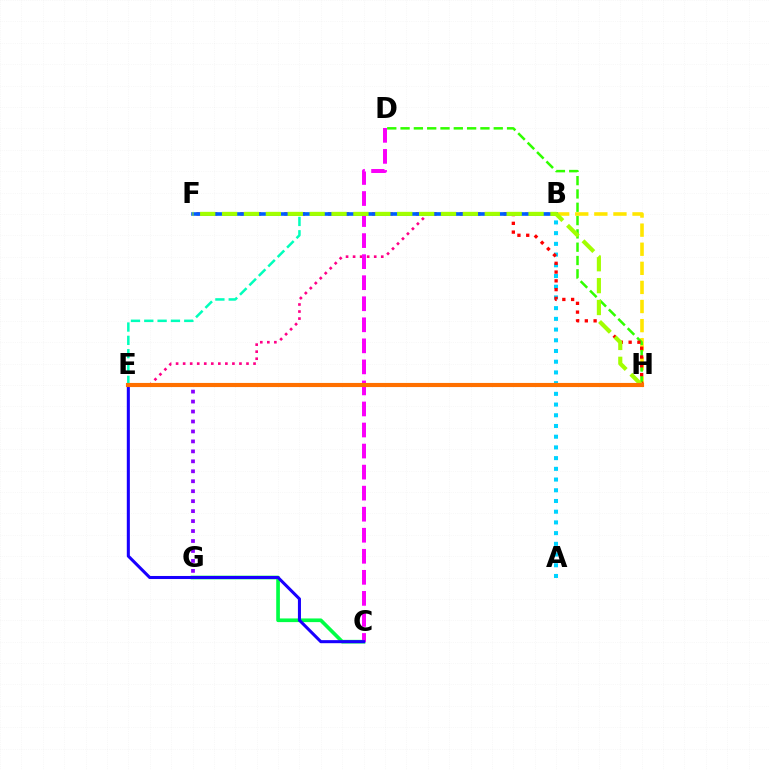{('B', 'H'): [{'color': '#ffe600', 'line_style': 'dashed', 'thickness': 2.59}], ('B', 'E'): [{'color': '#00ffbb', 'line_style': 'dashed', 'thickness': 1.81}, {'color': '#ff0088', 'line_style': 'dotted', 'thickness': 1.91}], ('D', 'H'): [{'color': '#31ff00', 'line_style': 'dashed', 'thickness': 1.81}], ('C', 'G'): [{'color': '#00ff45', 'line_style': 'solid', 'thickness': 2.64}], ('C', 'D'): [{'color': '#fa00f9', 'line_style': 'dashed', 'thickness': 2.86}], ('A', 'B'): [{'color': '#00d3ff', 'line_style': 'dotted', 'thickness': 2.91}], ('E', 'G'): [{'color': '#8a00ff', 'line_style': 'dotted', 'thickness': 2.71}], ('F', 'H'): [{'color': '#ff0000', 'line_style': 'dotted', 'thickness': 2.38}, {'color': '#a2ff00', 'line_style': 'dashed', 'thickness': 2.97}], ('C', 'E'): [{'color': '#1900ff', 'line_style': 'solid', 'thickness': 2.2}], ('B', 'F'): [{'color': '#005dff', 'line_style': 'solid', 'thickness': 2.59}], ('E', 'H'): [{'color': '#ff7000', 'line_style': 'solid', 'thickness': 2.97}]}